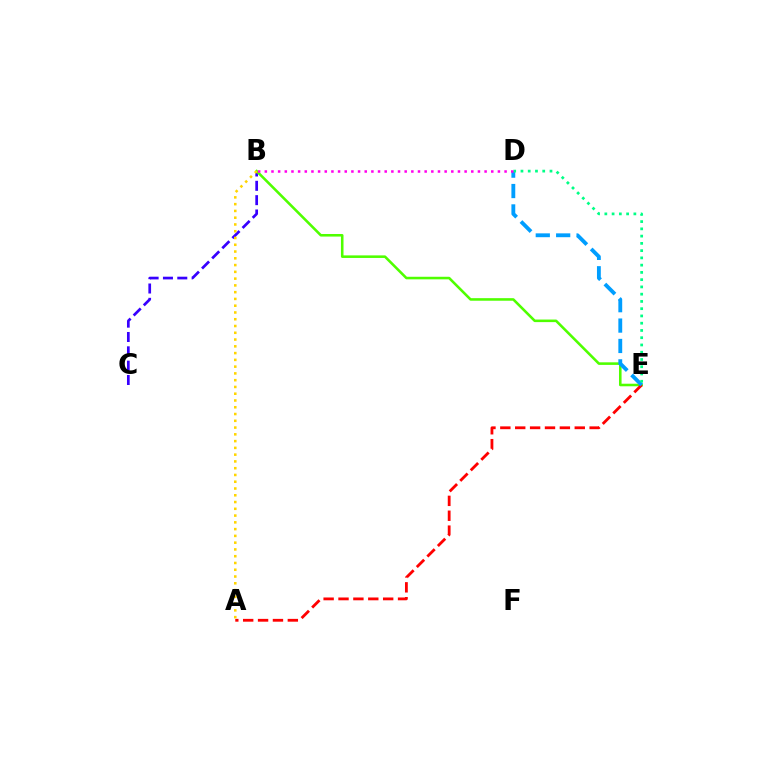{('B', 'C'): [{'color': '#3700ff', 'line_style': 'dashed', 'thickness': 1.95}], ('B', 'E'): [{'color': '#4fff00', 'line_style': 'solid', 'thickness': 1.85}], ('A', 'E'): [{'color': '#ff0000', 'line_style': 'dashed', 'thickness': 2.02}], ('D', 'E'): [{'color': '#009eff', 'line_style': 'dashed', 'thickness': 2.77}, {'color': '#00ff86', 'line_style': 'dotted', 'thickness': 1.97}], ('B', 'D'): [{'color': '#ff00ed', 'line_style': 'dotted', 'thickness': 1.81}], ('A', 'B'): [{'color': '#ffd500', 'line_style': 'dotted', 'thickness': 1.84}]}